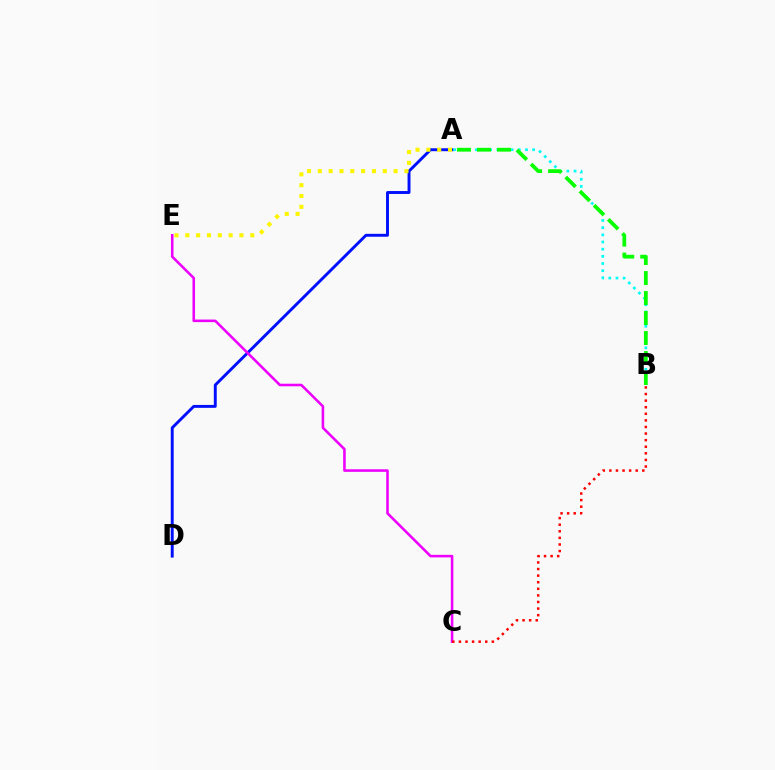{('A', 'D'): [{'color': '#0010ff', 'line_style': 'solid', 'thickness': 2.1}], ('C', 'E'): [{'color': '#ee00ff', 'line_style': 'solid', 'thickness': 1.85}], ('A', 'B'): [{'color': '#00fff6', 'line_style': 'dotted', 'thickness': 1.95}, {'color': '#08ff00', 'line_style': 'dashed', 'thickness': 2.72}], ('B', 'C'): [{'color': '#ff0000', 'line_style': 'dotted', 'thickness': 1.79}], ('A', 'E'): [{'color': '#fcf500', 'line_style': 'dotted', 'thickness': 2.94}]}